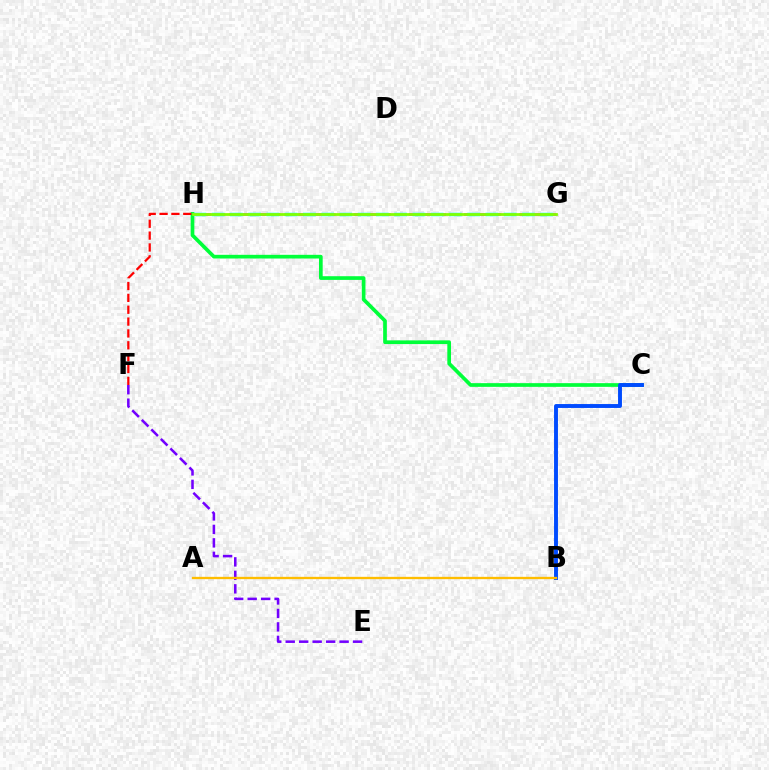{('E', 'F'): [{'color': '#7200ff', 'line_style': 'dashed', 'thickness': 1.83}], ('C', 'H'): [{'color': '#00ff39', 'line_style': 'solid', 'thickness': 2.66}], ('B', 'C'): [{'color': '#004bff', 'line_style': 'solid', 'thickness': 2.81}], ('F', 'H'): [{'color': '#ff0000', 'line_style': 'dashed', 'thickness': 1.61}], ('G', 'H'): [{'color': '#ff00cf', 'line_style': 'dashed', 'thickness': 1.88}, {'color': '#00fff6', 'line_style': 'dashed', 'thickness': 2.48}, {'color': '#84ff00', 'line_style': 'solid', 'thickness': 1.99}], ('A', 'B'): [{'color': '#ffbd00', 'line_style': 'solid', 'thickness': 1.67}]}